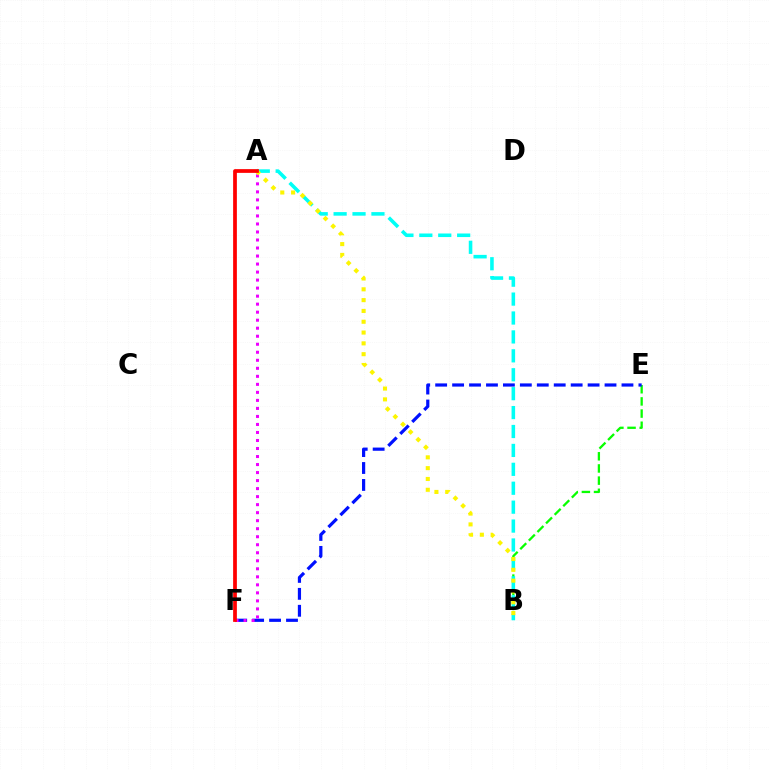{('B', 'E'): [{'color': '#08ff00', 'line_style': 'dashed', 'thickness': 1.65}], ('E', 'F'): [{'color': '#0010ff', 'line_style': 'dashed', 'thickness': 2.3}], ('A', 'B'): [{'color': '#00fff6', 'line_style': 'dashed', 'thickness': 2.57}, {'color': '#fcf500', 'line_style': 'dotted', 'thickness': 2.94}], ('A', 'F'): [{'color': '#ee00ff', 'line_style': 'dotted', 'thickness': 2.18}, {'color': '#ff0000', 'line_style': 'solid', 'thickness': 2.69}]}